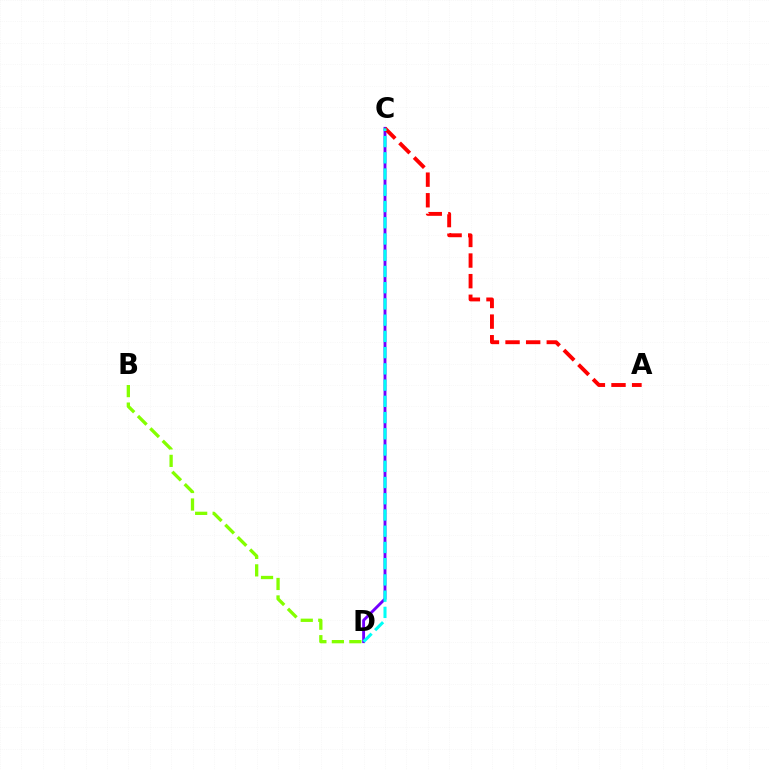{('C', 'D'): [{'color': '#7200ff', 'line_style': 'solid', 'thickness': 2.07}, {'color': '#00fff6', 'line_style': 'dashed', 'thickness': 2.21}], ('A', 'C'): [{'color': '#ff0000', 'line_style': 'dashed', 'thickness': 2.8}], ('B', 'D'): [{'color': '#84ff00', 'line_style': 'dashed', 'thickness': 2.38}]}